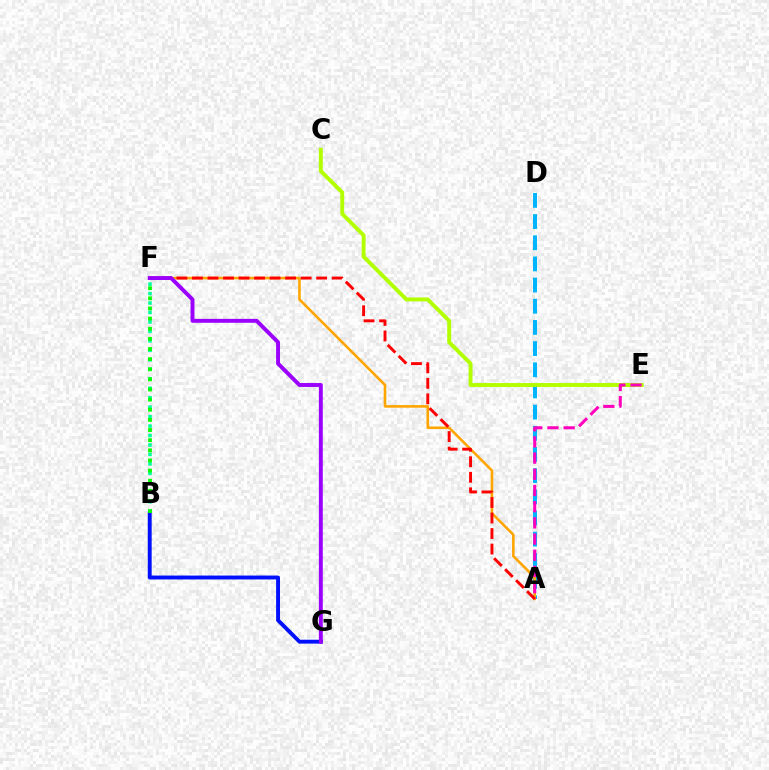{('A', 'D'): [{'color': '#00b5ff', 'line_style': 'dashed', 'thickness': 2.88}], ('B', 'F'): [{'color': '#00ff9d', 'line_style': 'dotted', 'thickness': 2.57}, {'color': '#08ff00', 'line_style': 'dotted', 'thickness': 2.75}], ('A', 'F'): [{'color': '#ffa500', 'line_style': 'solid', 'thickness': 1.86}, {'color': '#ff0000', 'line_style': 'dashed', 'thickness': 2.11}], ('B', 'G'): [{'color': '#0010ff', 'line_style': 'solid', 'thickness': 2.81}], ('C', 'E'): [{'color': '#b3ff00', 'line_style': 'solid', 'thickness': 2.82}], ('A', 'E'): [{'color': '#ff00bd', 'line_style': 'dashed', 'thickness': 2.2}], ('F', 'G'): [{'color': '#9b00ff', 'line_style': 'solid', 'thickness': 2.82}]}